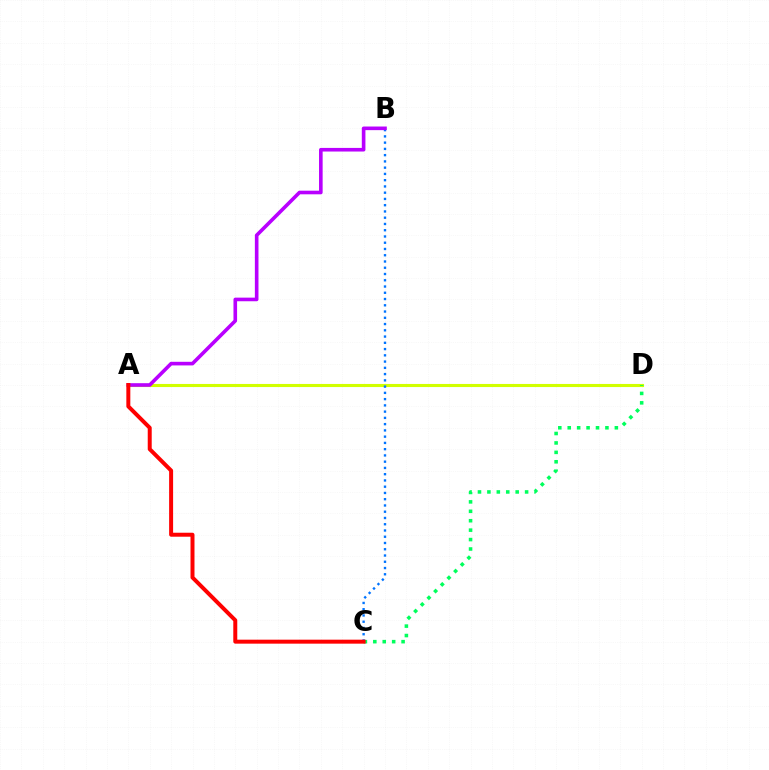{('A', 'D'): [{'color': '#d1ff00', 'line_style': 'solid', 'thickness': 2.23}], ('C', 'D'): [{'color': '#00ff5c', 'line_style': 'dotted', 'thickness': 2.56}], ('B', 'C'): [{'color': '#0074ff', 'line_style': 'dotted', 'thickness': 1.7}], ('A', 'B'): [{'color': '#b900ff', 'line_style': 'solid', 'thickness': 2.6}], ('A', 'C'): [{'color': '#ff0000', 'line_style': 'solid', 'thickness': 2.87}]}